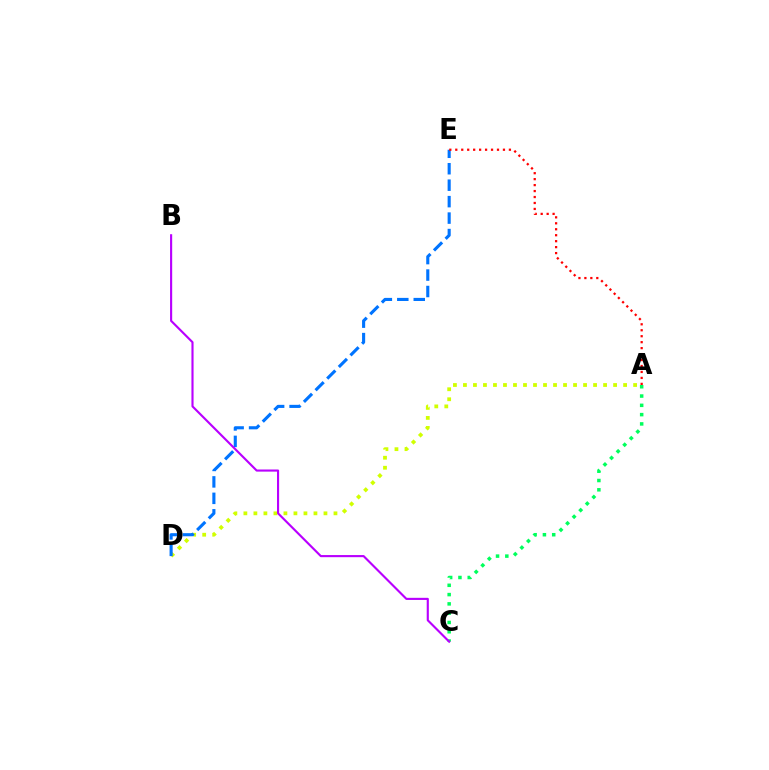{('A', 'D'): [{'color': '#d1ff00', 'line_style': 'dotted', 'thickness': 2.72}], ('A', 'C'): [{'color': '#00ff5c', 'line_style': 'dotted', 'thickness': 2.52}], ('D', 'E'): [{'color': '#0074ff', 'line_style': 'dashed', 'thickness': 2.24}], ('B', 'C'): [{'color': '#b900ff', 'line_style': 'solid', 'thickness': 1.53}], ('A', 'E'): [{'color': '#ff0000', 'line_style': 'dotted', 'thickness': 1.62}]}